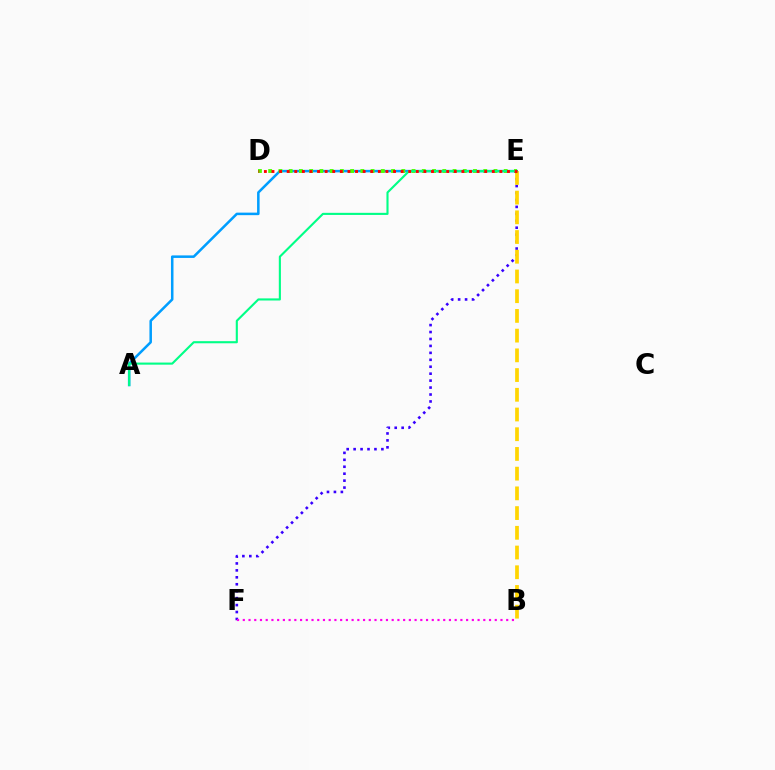{('E', 'F'): [{'color': '#3700ff', 'line_style': 'dotted', 'thickness': 1.89}], ('B', 'F'): [{'color': '#ff00ed', 'line_style': 'dotted', 'thickness': 1.56}], ('A', 'E'): [{'color': '#009eff', 'line_style': 'solid', 'thickness': 1.82}, {'color': '#00ff86', 'line_style': 'solid', 'thickness': 1.52}], ('B', 'E'): [{'color': '#ffd500', 'line_style': 'dashed', 'thickness': 2.68}], ('D', 'E'): [{'color': '#4fff00', 'line_style': 'dotted', 'thickness': 2.78}, {'color': '#ff0000', 'line_style': 'dotted', 'thickness': 2.06}]}